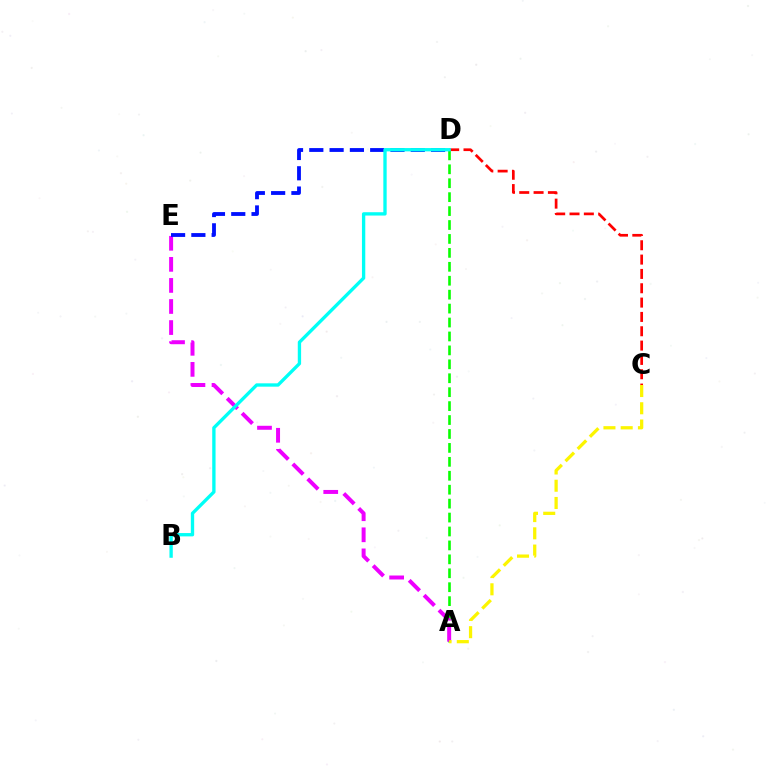{('A', 'D'): [{'color': '#08ff00', 'line_style': 'dashed', 'thickness': 1.89}], ('A', 'E'): [{'color': '#ee00ff', 'line_style': 'dashed', 'thickness': 2.86}], ('A', 'C'): [{'color': '#fcf500', 'line_style': 'dashed', 'thickness': 2.34}], ('C', 'D'): [{'color': '#ff0000', 'line_style': 'dashed', 'thickness': 1.95}], ('D', 'E'): [{'color': '#0010ff', 'line_style': 'dashed', 'thickness': 2.76}], ('B', 'D'): [{'color': '#00fff6', 'line_style': 'solid', 'thickness': 2.4}]}